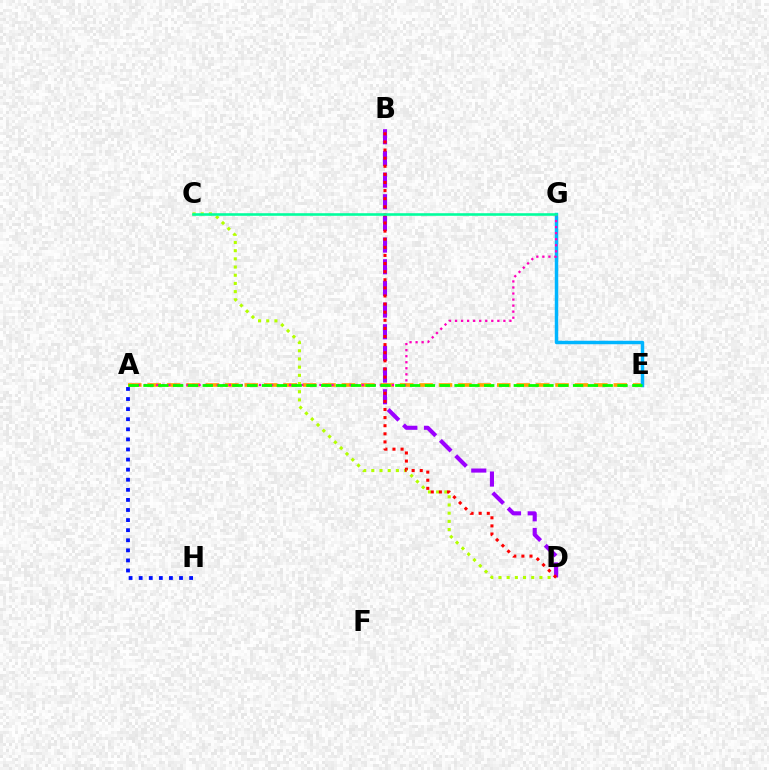{('A', 'H'): [{'color': '#0010ff', 'line_style': 'dotted', 'thickness': 2.74}], ('B', 'D'): [{'color': '#9b00ff', 'line_style': 'dashed', 'thickness': 2.94}, {'color': '#ff0000', 'line_style': 'dotted', 'thickness': 2.2}], ('C', 'D'): [{'color': '#b3ff00', 'line_style': 'dotted', 'thickness': 2.22}], ('A', 'E'): [{'color': '#ffa500', 'line_style': 'dashed', 'thickness': 2.64}, {'color': '#08ff00', 'line_style': 'dashed', 'thickness': 2.01}], ('E', 'G'): [{'color': '#00b5ff', 'line_style': 'solid', 'thickness': 2.49}], ('A', 'G'): [{'color': '#ff00bd', 'line_style': 'dotted', 'thickness': 1.64}], ('C', 'G'): [{'color': '#00ff9d', 'line_style': 'solid', 'thickness': 1.86}]}